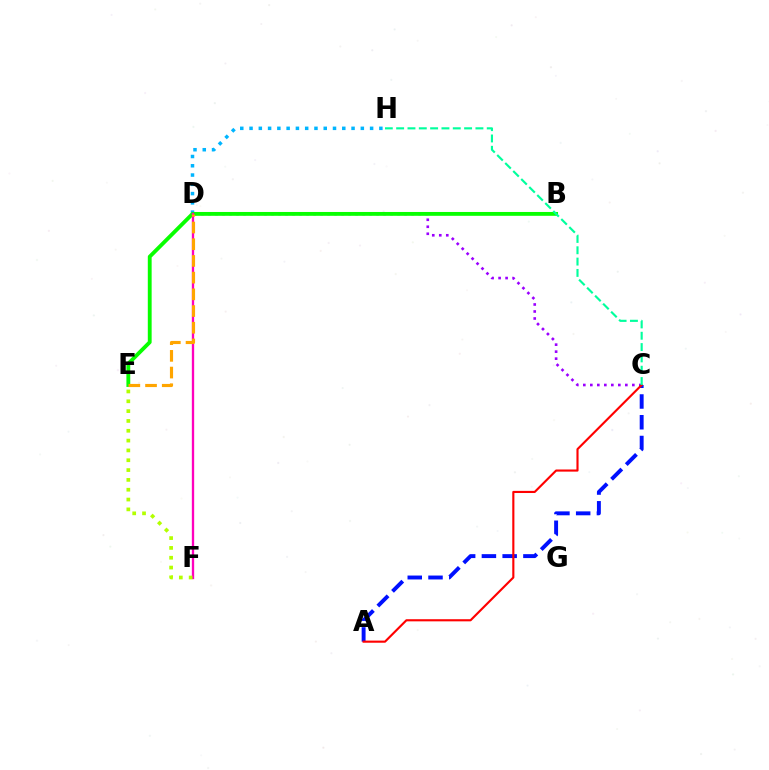{('C', 'D'): [{'color': '#9b00ff', 'line_style': 'dotted', 'thickness': 1.9}], ('A', 'C'): [{'color': '#0010ff', 'line_style': 'dashed', 'thickness': 2.82}, {'color': '#ff0000', 'line_style': 'solid', 'thickness': 1.53}], ('D', 'H'): [{'color': '#00b5ff', 'line_style': 'dotted', 'thickness': 2.52}], ('B', 'E'): [{'color': '#08ff00', 'line_style': 'solid', 'thickness': 2.77}], ('D', 'F'): [{'color': '#ff00bd', 'line_style': 'solid', 'thickness': 1.68}], ('C', 'H'): [{'color': '#00ff9d', 'line_style': 'dashed', 'thickness': 1.54}], ('E', 'F'): [{'color': '#b3ff00', 'line_style': 'dotted', 'thickness': 2.67}], ('D', 'E'): [{'color': '#ffa500', 'line_style': 'dashed', 'thickness': 2.27}]}